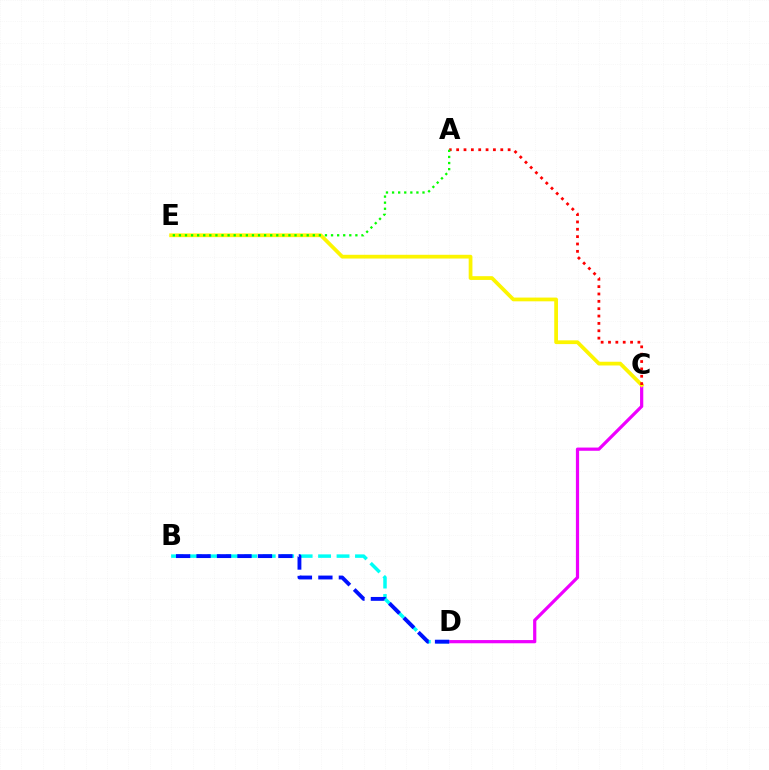{('C', 'D'): [{'color': '#ee00ff', 'line_style': 'solid', 'thickness': 2.31}], ('C', 'E'): [{'color': '#fcf500', 'line_style': 'solid', 'thickness': 2.7}], ('B', 'D'): [{'color': '#00fff6', 'line_style': 'dashed', 'thickness': 2.51}, {'color': '#0010ff', 'line_style': 'dashed', 'thickness': 2.78}], ('A', 'C'): [{'color': '#ff0000', 'line_style': 'dotted', 'thickness': 2.0}], ('A', 'E'): [{'color': '#08ff00', 'line_style': 'dotted', 'thickness': 1.65}]}